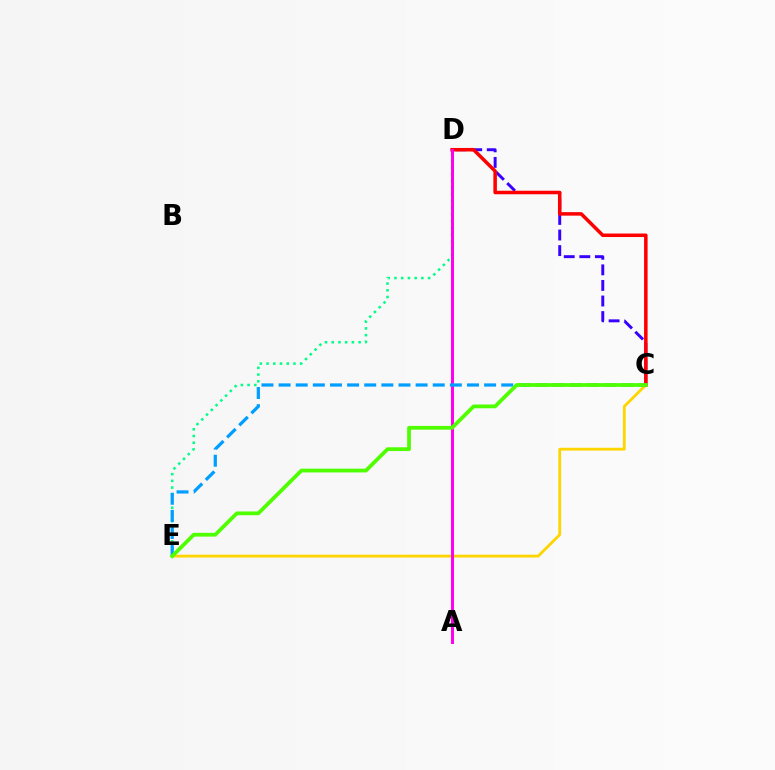{('C', 'E'): [{'color': '#ffd500', 'line_style': 'solid', 'thickness': 2.02}, {'color': '#009eff', 'line_style': 'dashed', 'thickness': 2.33}, {'color': '#4fff00', 'line_style': 'solid', 'thickness': 2.71}], ('C', 'D'): [{'color': '#3700ff', 'line_style': 'dashed', 'thickness': 2.12}, {'color': '#ff0000', 'line_style': 'solid', 'thickness': 2.54}], ('D', 'E'): [{'color': '#00ff86', 'line_style': 'dotted', 'thickness': 1.83}], ('A', 'D'): [{'color': '#ff00ed', 'line_style': 'solid', 'thickness': 2.14}]}